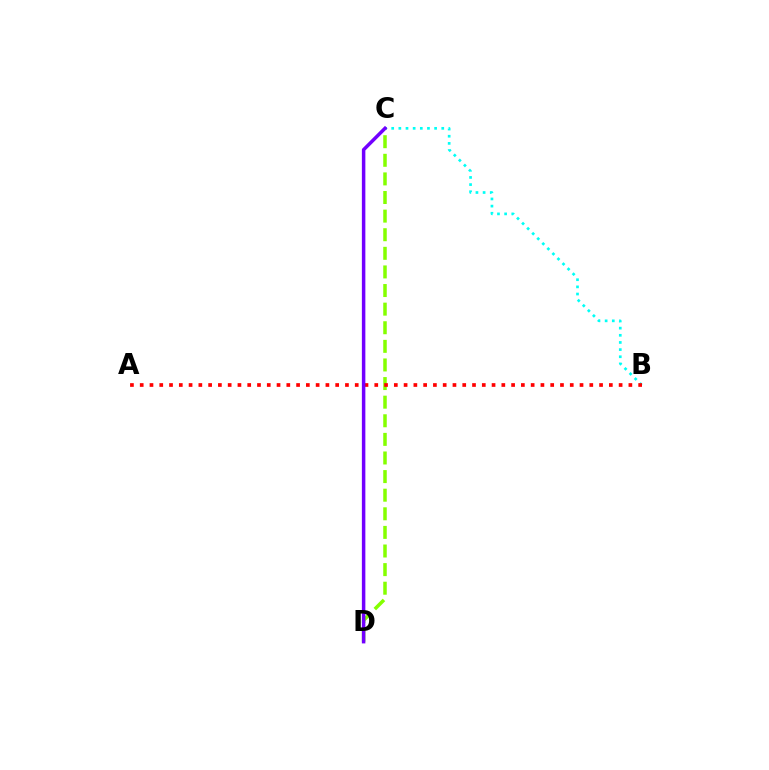{('C', 'D'): [{'color': '#84ff00', 'line_style': 'dashed', 'thickness': 2.53}, {'color': '#7200ff', 'line_style': 'solid', 'thickness': 2.51}], ('B', 'C'): [{'color': '#00fff6', 'line_style': 'dotted', 'thickness': 1.94}], ('A', 'B'): [{'color': '#ff0000', 'line_style': 'dotted', 'thickness': 2.66}]}